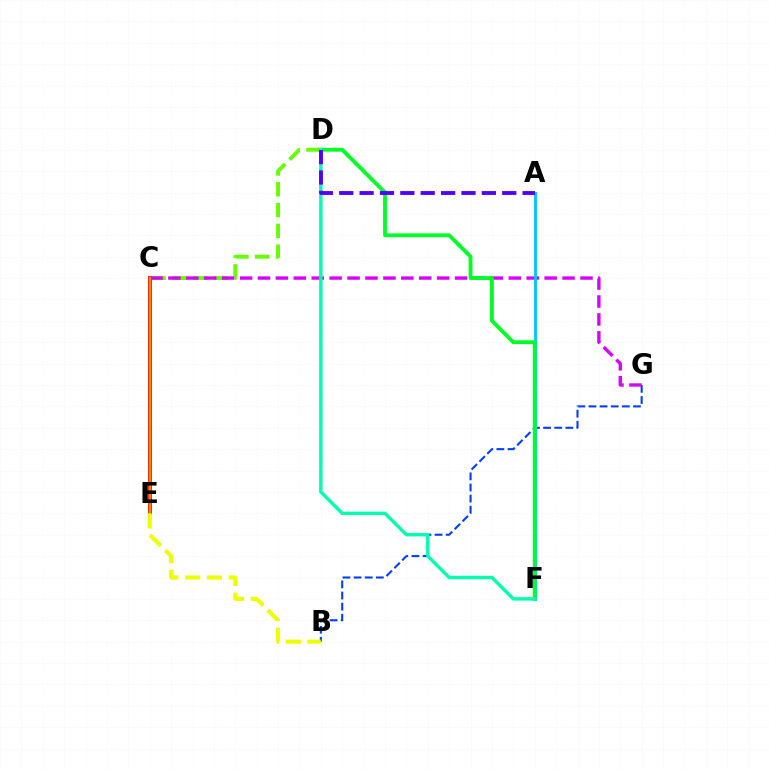{('C', 'D'): [{'color': '#66ff00', 'line_style': 'dashed', 'thickness': 2.83}], ('B', 'G'): [{'color': '#003fff', 'line_style': 'dashed', 'thickness': 1.51}], ('C', 'E'): [{'color': '#ff0000', 'line_style': 'solid', 'thickness': 2.75}, {'color': '#ff00a0', 'line_style': 'dashed', 'thickness': 1.86}, {'color': '#ff8800', 'line_style': 'solid', 'thickness': 1.68}], ('C', 'G'): [{'color': '#d600ff', 'line_style': 'dashed', 'thickness': 2.43}], ('A', 'F'): [{'color': '#00c7ff', 'line_style': 'solid', 'thickness': 2.09}], ('D', 'F'): [{'color': '#00ff27', 'line_style': 'solid', 'thickness': 2.76}, {'color': '#00ffaf', 'line_style': 'solid', 'thickness': 2.44}], ('B', 'E'): [{'color': '#eeff00', 'line_style': 'dashed', 'thickness': 2.96}], ('A', 'D'): [{'color': '#4f00ff', 'line_style': 'dashed', 'thickness': 2.77}]}